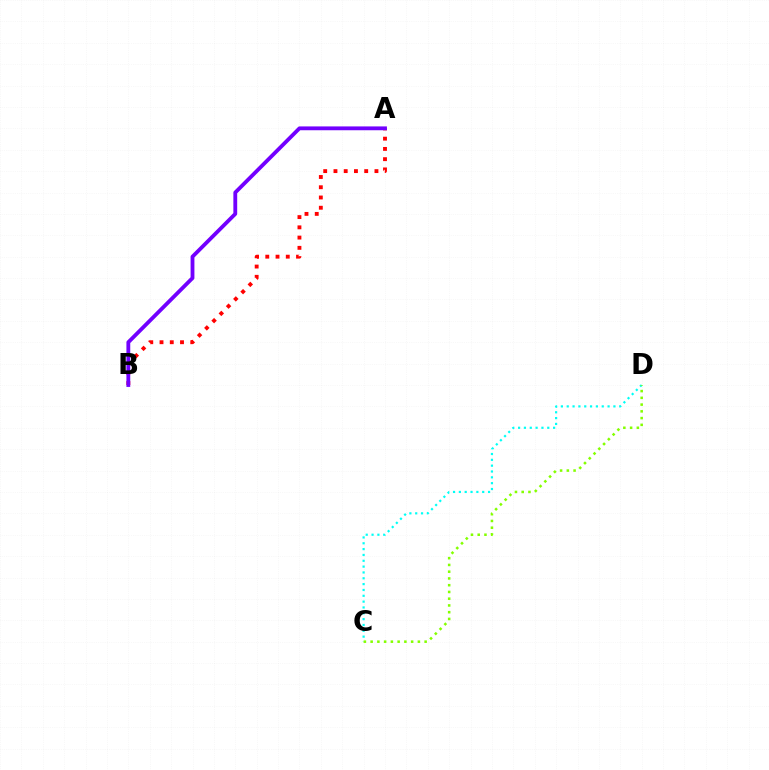{('C', 'D'): [{'color': '#00fff6', 'line_style': 'dotted', 'thickness': 1.59}, {'color': '#84ff00', 'line_style': 'dotted', 'thickness': 1.83}], ('A', 'B'): [{'color': '#ff0000', 'line_style': 'dotted', 'thickness': 2.78}, {'color': '#7200ff', 'line_style': 'solid', 'thickness': 2.76}]}